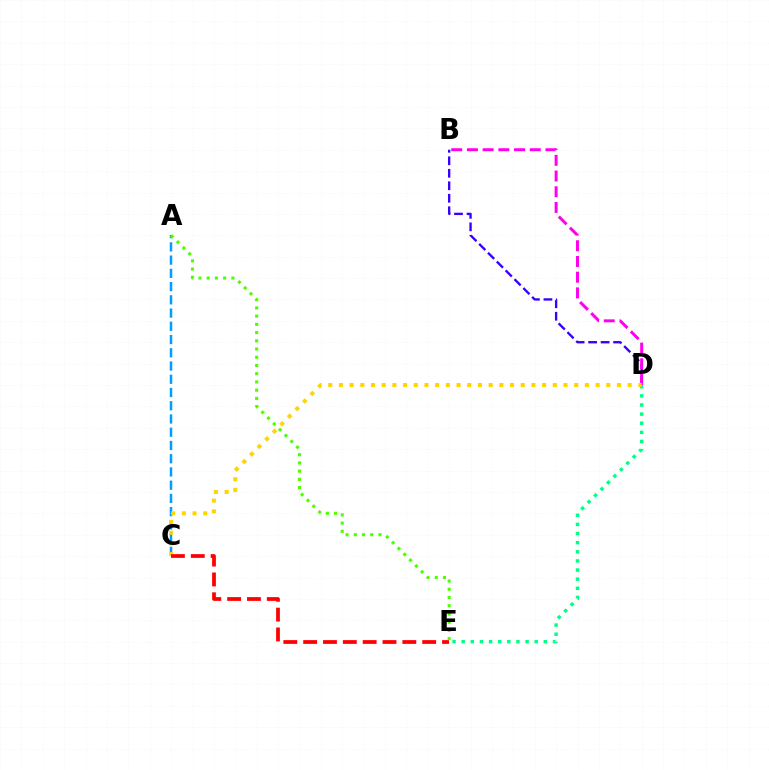{('A', 'C'): [{'color': '#009eff', 'line_style': 'dashed', 'thickness': 1.8}], ('B', 'D'): [{'color': '#3700ff', 'line_style': 'dashed', 'thickness': 1.7}, {'color': '#ff00ed', 'line_style': 'dashed', 'thickness': 2.13}], ('D', 'E'): [{'color': '#00ff86', 'line_style': 'dotted', 'thickness': 2.48}], ('C', 'D'): [{'color': '#ffd500', 'line_style': 'dotted', 'thickness': 2.91}], ('C', 'E'): [{'color': '#ff0000', 'line_style': 'dashed', 'thickness': 2.69}], ('A', 'E'): [{'color': '#4fff00', 'line_style': 'dotted', 'thickness': 2.23}]}